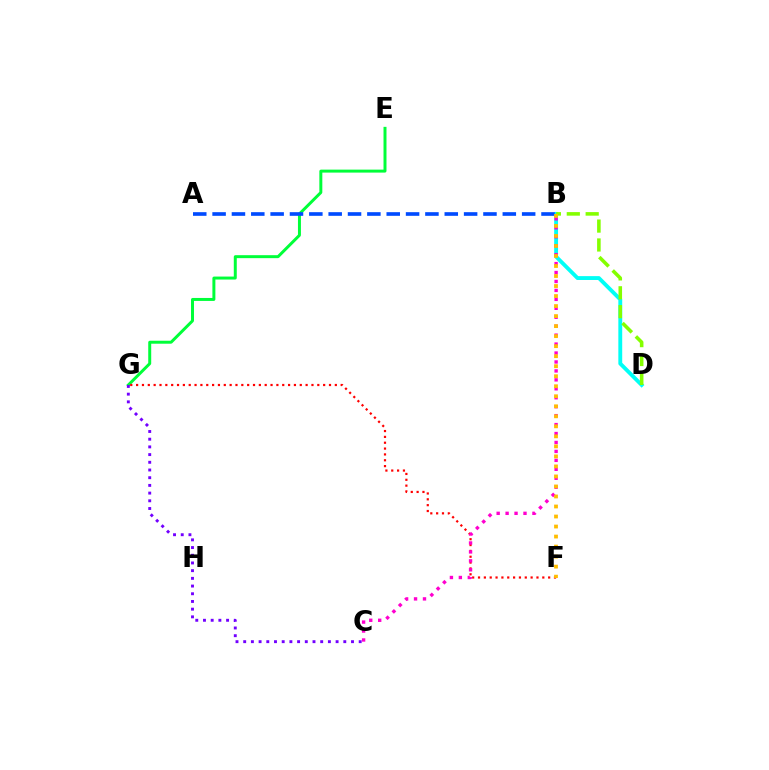{('E', 'G'): [{'color': '#00ff39', 'line_style': 'solid', 'thickness': 2.14}], ('B', 'D'): [{'color': '#00fff6', 'line_style': 'solid', 'thickness': 2.78}, {'color': '#84ff00', 'line_style': 'dashed', 'thickness': 2.57}], ('F', 'G'): [{'color': '#ff0000', 'line_style': 'dotted', 'thickness': 1.59}], ('B', 'C'): [{'color': '#ff00cf', 'line_style': 'dotted', 'thickness': 2.43}], ('C', 'G'): [{'color': '#7200ff', 'line_style': 'dotted', 'thickness': 2.09}], ('A', 'B'): [{'color': '#004bff', 'line_style': 'dashed', 'thickness': 2.63}], ('B', 'F'): [{'color': '#ffbd00', 'line_style': 'dotted', 'thickness': 2.72}]}